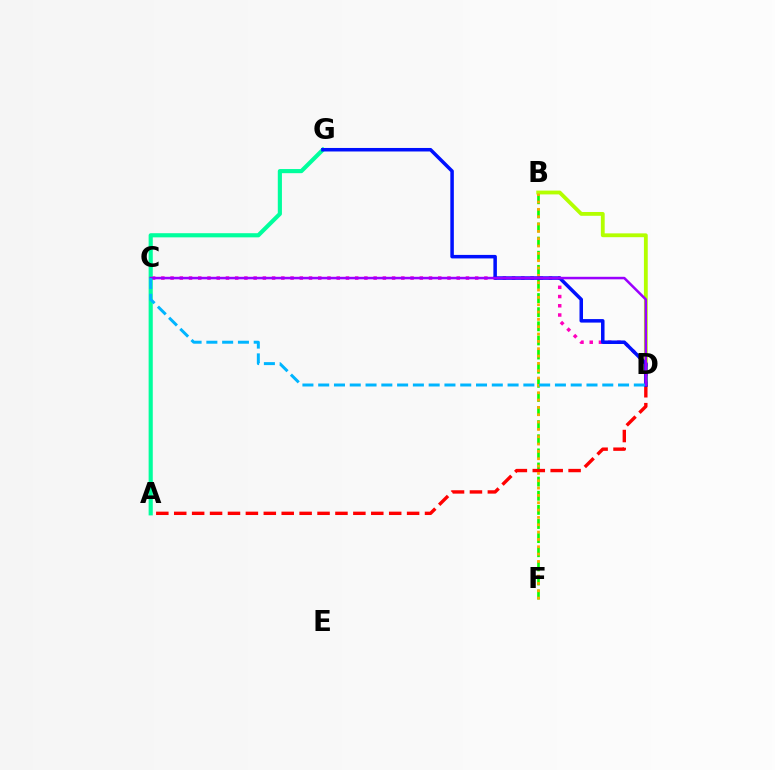{('B', 'D'): [{'color': '#b3ff00', 'line_style': 'solid', 'thickness': 2.75}], ('B', 'F'): [{'color': '#08ff00', 'line_style': 'dashed', 'thickness': 1.92}, {'color': '#ffa500', 'line_style': 'dotted', 'thickness': 1.99}], ('A', 'D'): [{'color': '#ff0000', 'line_style': 'dashed', 'thickness': 2.43}], ('C', 'D'): [{'color': '#ff00bd', 'line_style': 'dotted', 'thickness': 2.51}, {'color': '#9b00ff', 'line_style': 'solid', 'thickness': 1.81}, {'color': '#00b5ff', 'line_style': 'dashed', 'thickness': 2.14}], ('A', 'G'): [{'color': '#00ff9d', 'line_style': 'solid', 'thickness': 2.98}], ('D', 'G'): [{'color': '#0010ff', 'line_style': 'solid', 'thickness': 2.53}]}